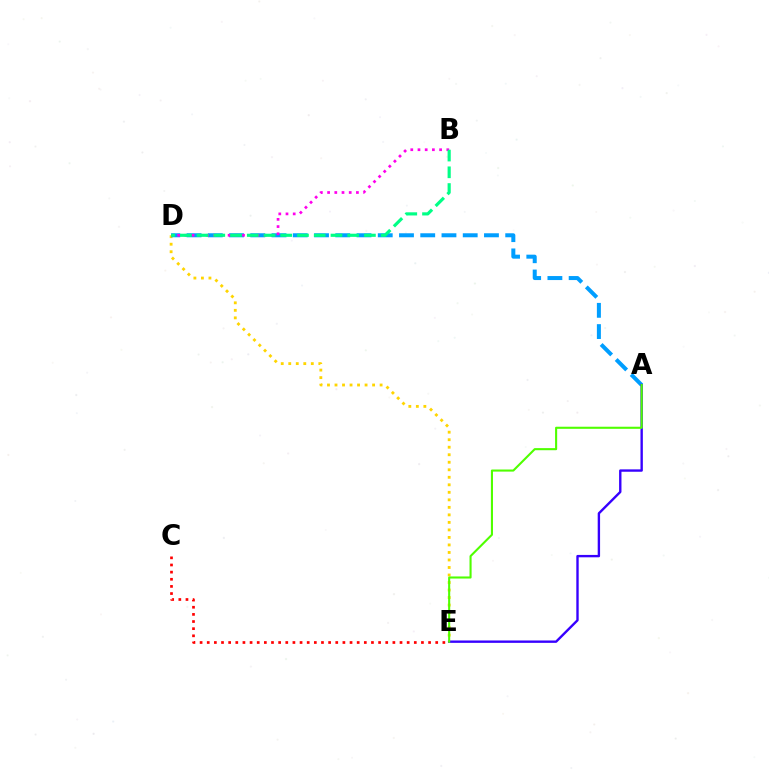{('C', 'E'): [{'color': '#ff0000', 'line_style': 'dotted', 'thickness': 1.94}], ('D', 'E'): [{'color': '#ffd500', 'line_style': 'dotted', 'thickness': 2.04}], ('A', 'D'): [{'color': '#009eff', 'line_style': 'dashed', 'thickness': 2.89}], ('B', 'D'): [{'color': '#ff00ed', 'line_style': 'dotted', 'thickness': 1.96}, {'color': '#00ff86', 'line_style': 'dashed', 'thickness': 2.27}], ('A', 'E'): [{'color': '#3700ff', 'line_style': 'solid', 'thickness': 1.71}, {'color': '#4fff00', 'line_style': 'solid', 'thickness': 1.51}]}